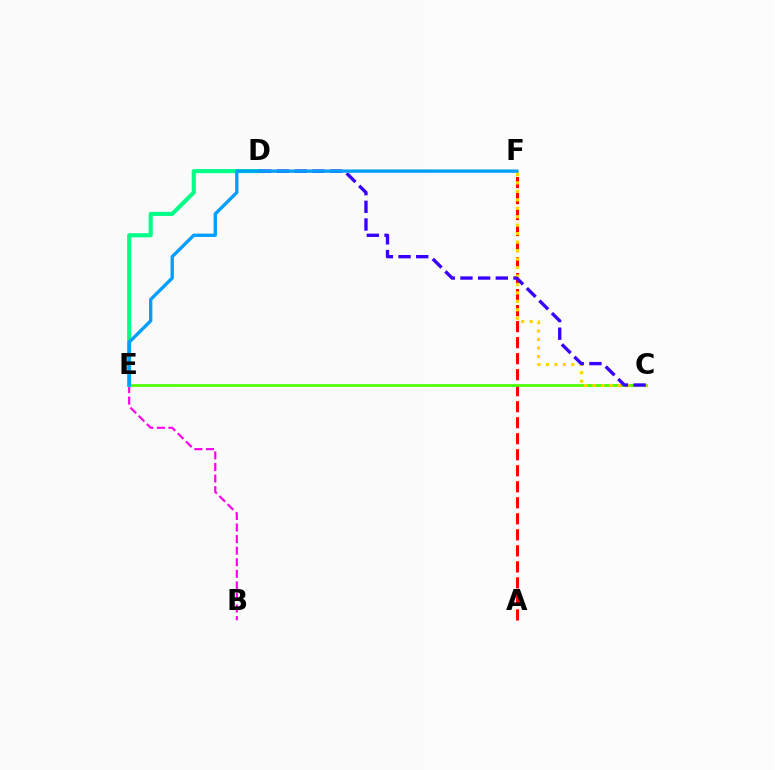{('A', 'F'): [{'color': '#ff0000', 'line_style': 'dashed', 'thickness': 2.18}], ('C', 'E'): [{'color': '#4fff00', 'line_style': 'solid', 'thickness': 1.99}], ('B', 'E'): [{'color': '#ff00ed', 'line_style': 'dashed', 'thickness': 1.57}], ('D', 'E'): [{'color': '#00ff86', 'line_style': 'solid', 'thickness': 2.95}], ('C', 'F'): [{'color': '#ffd500', 'line_style': 'dotted', 'thickness': 2.3}], ('C', 'D'): [{'color': '#3700ff', 'line_style': 'dashed', 'thickness': 2.4}], ('E', 'F'): [{'color': '#009eff', 'line_style': 'solid', 'thickness': 2.4}]}